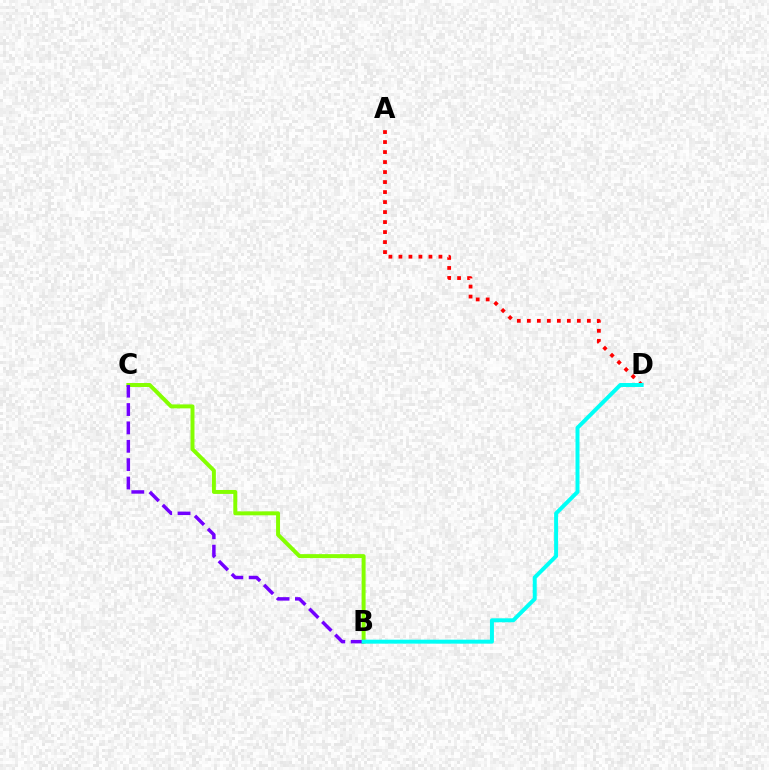{('B', 'C'): [{'color': '#84ff00', 'line_style': 'solid', 'thickness': 2.84}, {'color': '#7200ff', 'line_style': 'dashed', 'thickness': 2.5}], ('A', 'D'): [{'color': '#ff0000', 'line_style': 'dotted', 'thickness': 2.72}], ('B', 'D'): [{'color': '#00fff6', 'line_style': 'solid', 'thickness': 2.85}]}